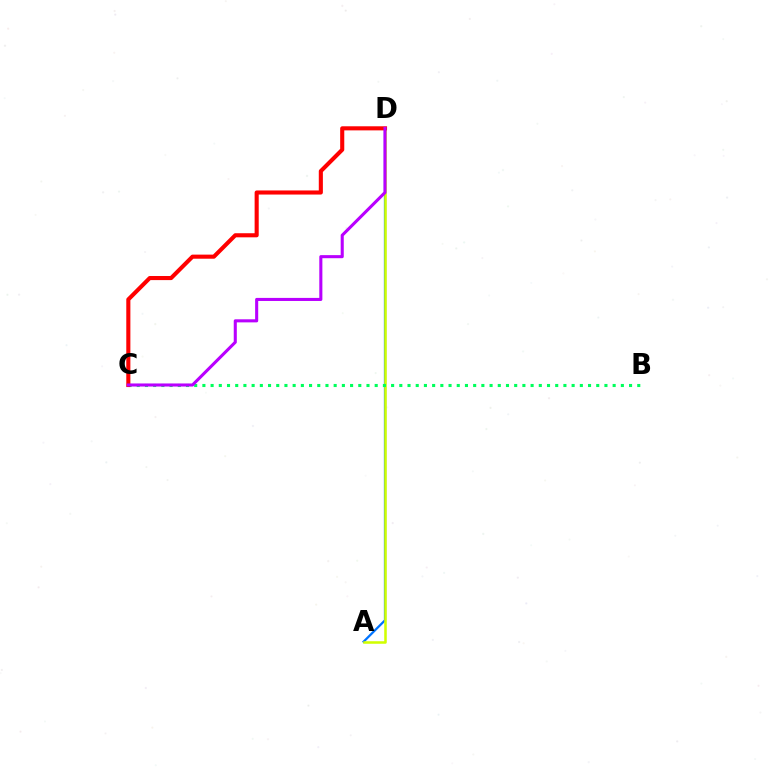{('A', 'D'): [{'color': '#0074ff', 'line_style': 'solid', 'thickness': 1.62}, {'color': '#d1ff00', 'line_style': 'solid', 'thickness': 1.83}], ('B', 'C'): [{'color': '#00ff5c', 'line_style': 'dotted', 'thickness': 2.23}], ('C', 'D'): [{'color': '#ff0000', 'line_style': 'solid', 'thickness': 2.95}, {'color': '#b900ff', 'line_style': 'solid', 'thickness': 2.21}]}